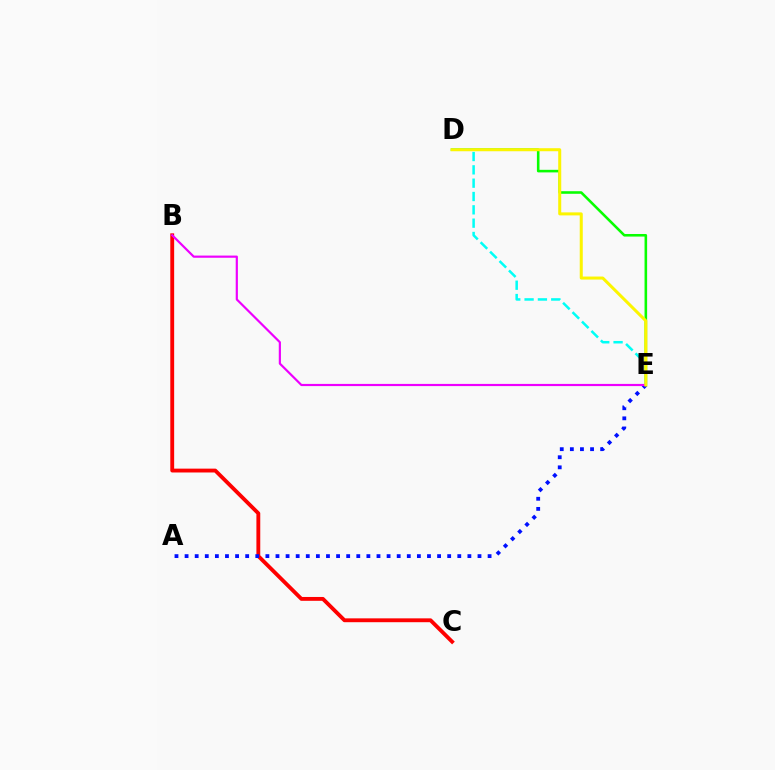{('D', 'E'): [{'color': '#08ff00', 'line_style': 'solid', 'thickness': 1.86}, {'color': '#00fff6', 'line_style': 'dashed', 'thickness': 1.81}, {'color': '#fcf500', 'line_style': 'solid', 'thickness': 2.18}], ('B', 'C'): [{'color': '#ff0000', 'line_style': 'solid', 'thickness': 2.77}], ('A', 'E'): [{'color': '#0010ff', 'line_style': 'dotted', 'thickness': 2.74}], ('B', 'E'): [{'color': '#ee00ff', 'line_style': 'solid', 'thickness': 1.57}]}